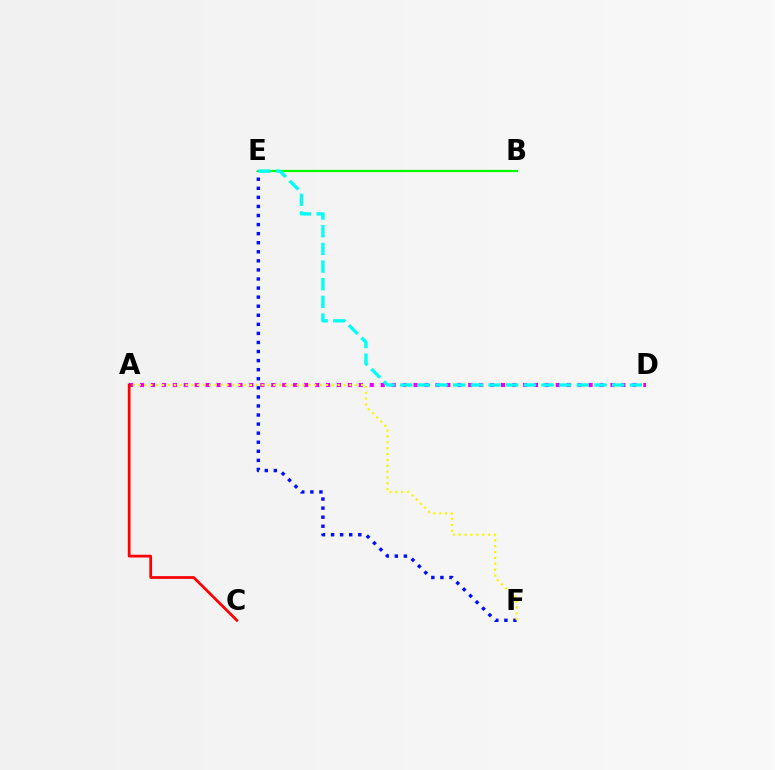{('A', 'D'): [{'color': '#ee00ff', 'line_style': 'dotted', 'thickness': 2.97}], ('E', 'F'): [{'color': '#0010ff', 'line_style': 'dotted', 'thickness': 2.46}], ('B', 'E'): [{'color': '#08ff00', 'line_style': 'solid', 'thickness': 1.61}], ('D', 'E'): [{'color': '#00fff6', 'line_style': 'dashed', 'thickness': 2.4}], ('A', 'F'): [{'color': '#fcf500', 'line_style': 'dotted', 'thickness': 1.59}], ('A', 'C'): [{'color': '#ff0000', 'line_style': 'solid', 'thickness': 1.98}]}